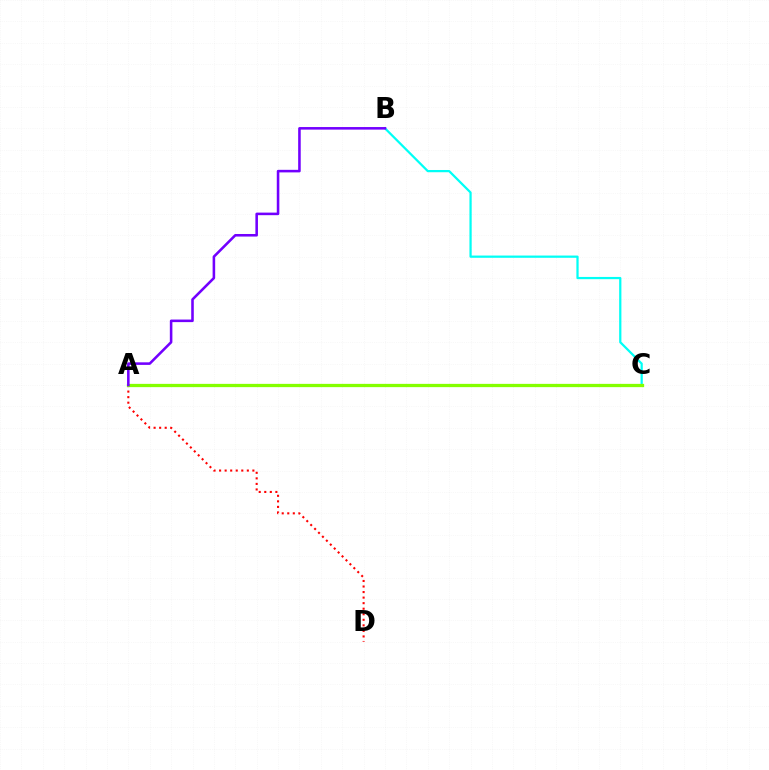{('B', 'C'): [{'color': '#00fff6', 'line_style': 'solid', 'thickness': 1.61}], ('A', 'D'): [{'color': '#ff0000', 'line_style': 'dotted', 'thickness': 1.51}], ('A', 'C'): [{'color': '#84ff00', 'line_style': 'solid', 'thickness': 2.36}], ('A', 'B'): [{'color': '#7200ff', 'line_style': 'solid', 'thickness': 1.85}]}